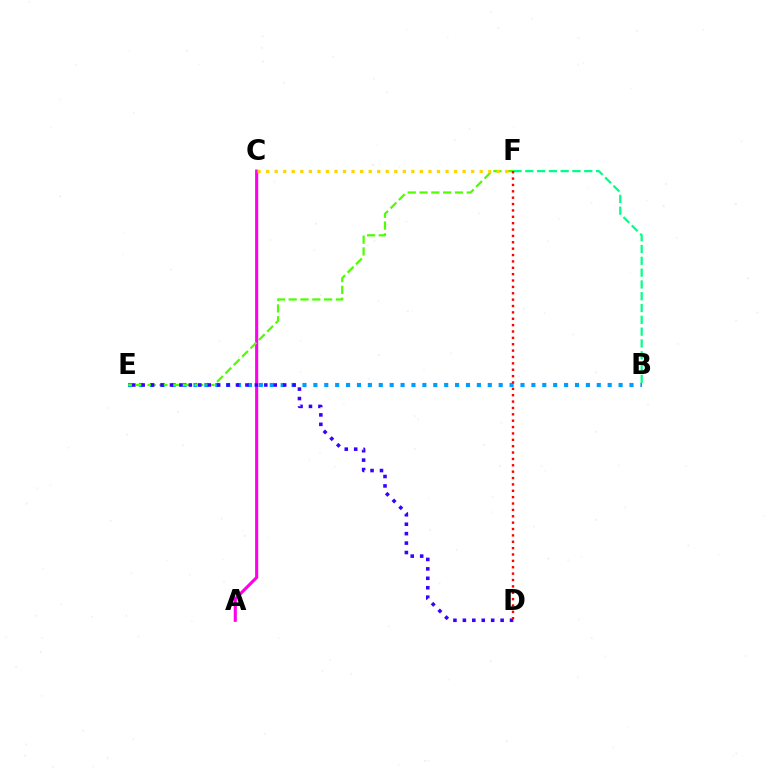{('A', 'C'): [{'color': '#ff00ed', 'line_style': 'solid', 'thickness': 2.24}], ('B', 'E'): [{'color': '#009eff', 'line_style': 'dotted', 'thickness': 2.96}], ('E', 'F'): [{'color': '#4fff00', 'line_style': 'dashed', 'thickness': 1.61}], ('D', 'E'): [{'color': '#3700ff', 'line_style': 'dotted', 'thickness': 2.56}], ('B', 'F'): [{'color': '#00ff86', 'line_style': 'dashed', 'thickness': 1.6}], ('D', 'F'): [{'color': '#ff0000', 'line_style': 'dotted', 'thickness': 1.73}], ('C', 'F'): [{'color': '#ffd500', 'line_style': 'dotted', 'thickness': 2.32}]}